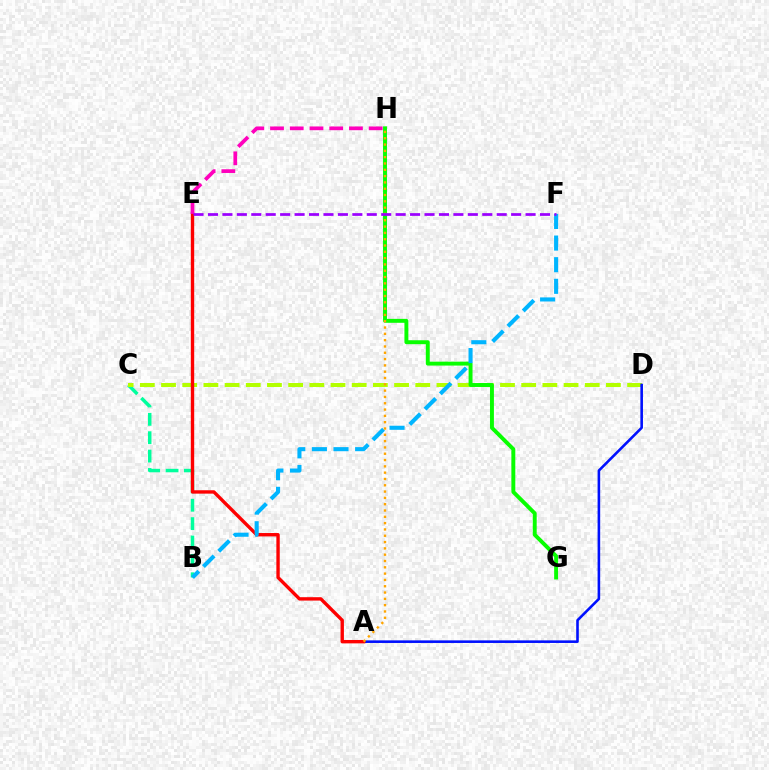{('B', 'C'): [{'color': '#00ff9d', 'line_style': 'dashed', 'thickness': 2.5}], ('C', 'D'): [{'color': '#b3ff00', 'line_style': 'dashed', 'thickness': 2.88}], ('A', 'D'): [{'color': '#0010ff', 'line_style': 'solid', 'thickness': 1.87}], ('A', 'E'): [{'color': '#ff0000', 'line_style': 'solid', 'thickness': 2.44}], ('E', 'H'): [{'color': '#ff00bd', 'line_style': 'dashed', 'thickness': 2.68}], ('G', 'H'): [{'color': '#08ff00', 'line_style': 'solid', 'thickness': 2.83}], ('B', 'F'): [{'color': '#00b5ff', 'line_style': 'dashed', 'thickness': 2.94}], ('A', 'H'): [{'color': '#ffa500', 'line_style': 'dotted', 'thickness': 1.71}], ('E', 'F'): [{'color': '#9b00ff', 'line_style': 'dashed', 'thickness': 1.96}]}